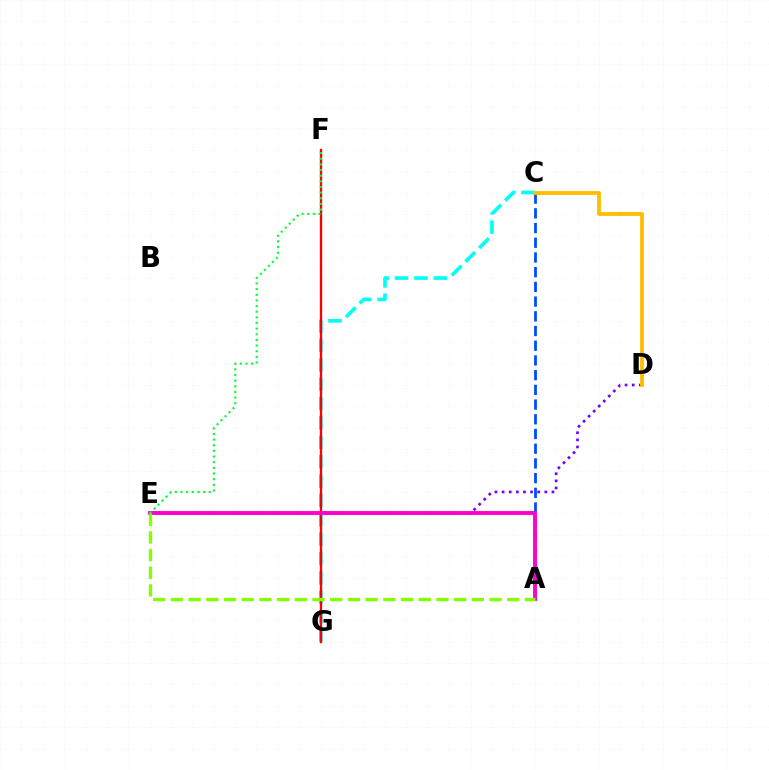{('D', 'E'): [{'color': '#7200ff', 'line_style': 'dotted', 'thickness': 1.94}], ('A', 'C'): [{'color': '#004bff', 'line_style': 'dashed', 'thickness': 2.0}], ('C', 'G'): [{'color': '#00fff6', 'line_style': 'dashed', 'thickness': 2.63}], ('F', 'G'): [{'color': '#ff0000', 'line_style': 'solid', 'thickness': 1.69}], ('C', 'D'): [{'color': '#ffbd00', 'line_style': 'solid', 'thickness': 2.75}], ('A', 'E'): [{'color': '#ff00cf', 'line_style': 'solid', 'thickness': 2.8}, {'color': '#84ff00', 'line_style': 'dashed', 'thickness': 2.4}], ('E', 'F'): [{'color': '#00ff39', 'line_style': 'dotted', 'thickness': 1.53}]}